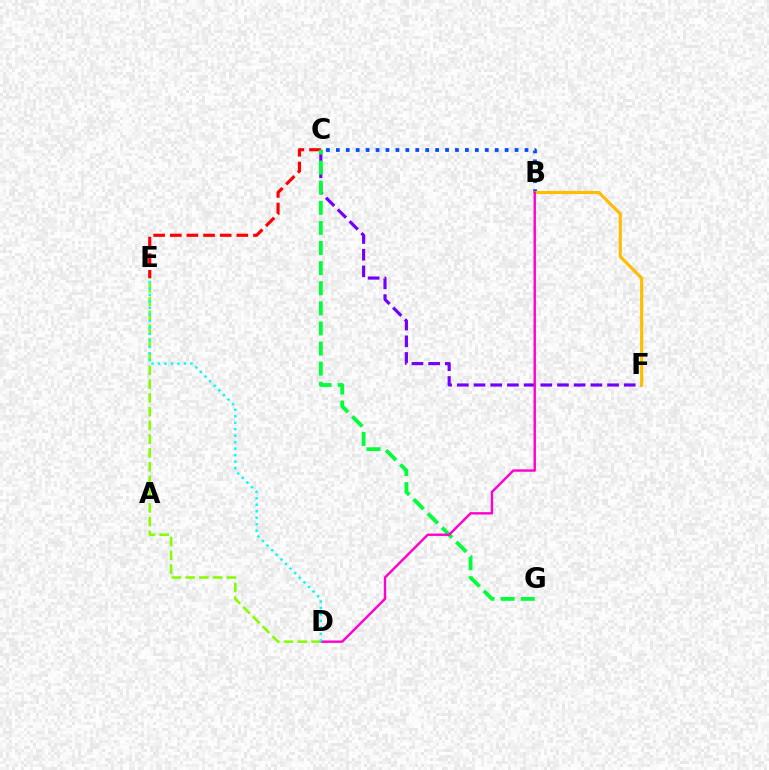{('C', 'F'): [{'color': '#7200ff', 'line_style': 'dashed', 'thickness': 2.27}], ('C', 'E'): [{'color': '#ff0000', 'line_style': 'dashed', 'thickness': 2.26}], ('B', 'C'): [{'color': '#004bff', 'line_style': 'dotted', 'thickness': 2.7}], ('B', 'F'): [{'color': '#ffbd00', 'line_style': 'solid', 'thickness': 2.27}], ('C', 'G'): [{'color': '#00ff39', 'line_style': 'dashed', 'thickness': 2.73}], ('B', 'D'): [{'color': '#ff00cf', 'line_style': 'solid', 'thickness': 1.73}], ('D', 'E'): [{'color': '#84ff00', 'line_style': 'dashed', 'thickness': 1.87}, {'color': '#00fff6', 'line_style': 'dotted', 'thickness': 1.76}]}